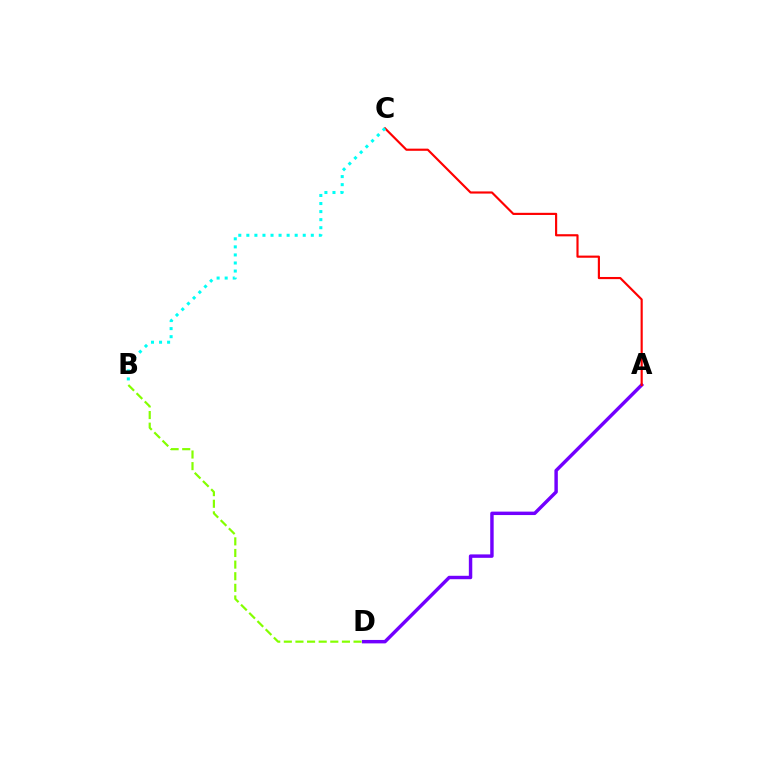{('A', 'D'): [{'color': '#7200ff', 'line_style': 'solid', 'thickness': 2.47}], ('B', 'D'): [{'color': '#84ff00', 'line_style': 'dashed', 'thickness': 1.58}], ('A', 'C'): [{'color': '#ff0000', 'line_style': 'solid', 'thickness': 1.55}], ('B', 'C'): [{'color': '#00fff6', 'line_style': 'dotted', 'thickness': 2.19}]}